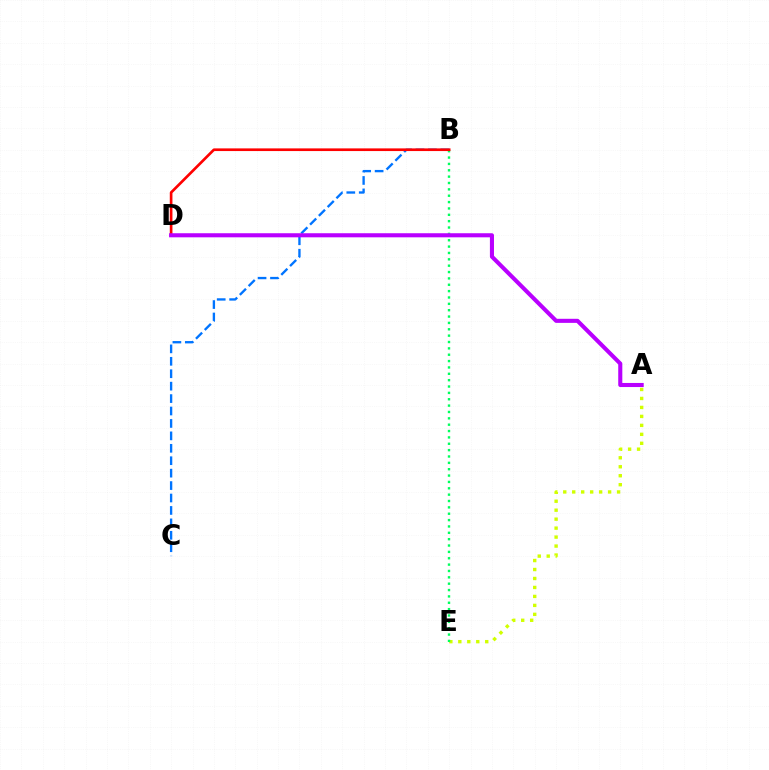{('A', 'E'): [{'color': '#d1ff00', 'line_style': 'dotted', 'thickness': 2.44}], ('B', 'C'): [{'color': '#0074ff', 'line_style': 'dashed', 'thickness': 1.69}], ('B', 'E'): [{'color': '#00ff5c', 'line_style': 'dotted', 'thickness': 1.73}], ('B', 'D'): [{'color': '#ff0000', 'line_style': 'solid', 'thickness': 1.92}], ('A', 'D'): [{'color': '#b900ff', 'line_style': 'solid', 'thickness': 2.94}]}